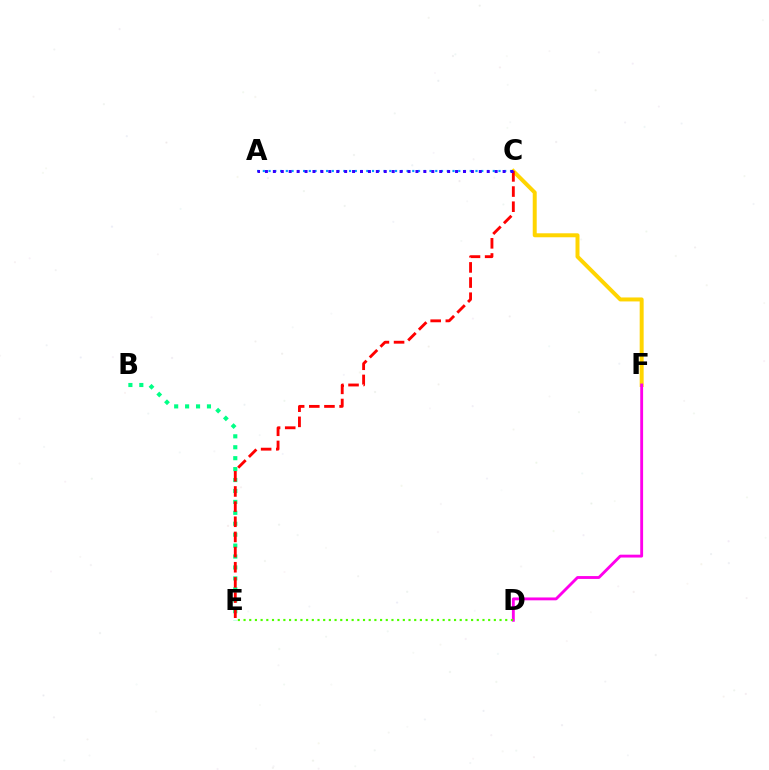{('C', 'F'): [{'color': '#ffd500', 'line_style': 'solid', 'thickness': 2.86}], ('B', 'E'): [{'color': '#00ff86', 'line_style': 'dotted', 'thickness': 2.97}], ('D', 'F'): [{'color': '#ff00ed', 'line_style': 'solid', 'thickness': 2.06}], ('C', 'E'): [{'color': '#ff0000', 'line_style': 'dashed', 'thickness': 2.06}], ('A', 'C'): [{'color': '#009eff', 'line_style': 'dotted', 'thickness': 1.56}, {'color': '#3700ff', 'line_style': 'dotted', 'thickness': 2.15}], ('D', 'E'): [{'color': '#4fff00', 'line_style': 'dotted', 'thickness': 1.55}]}